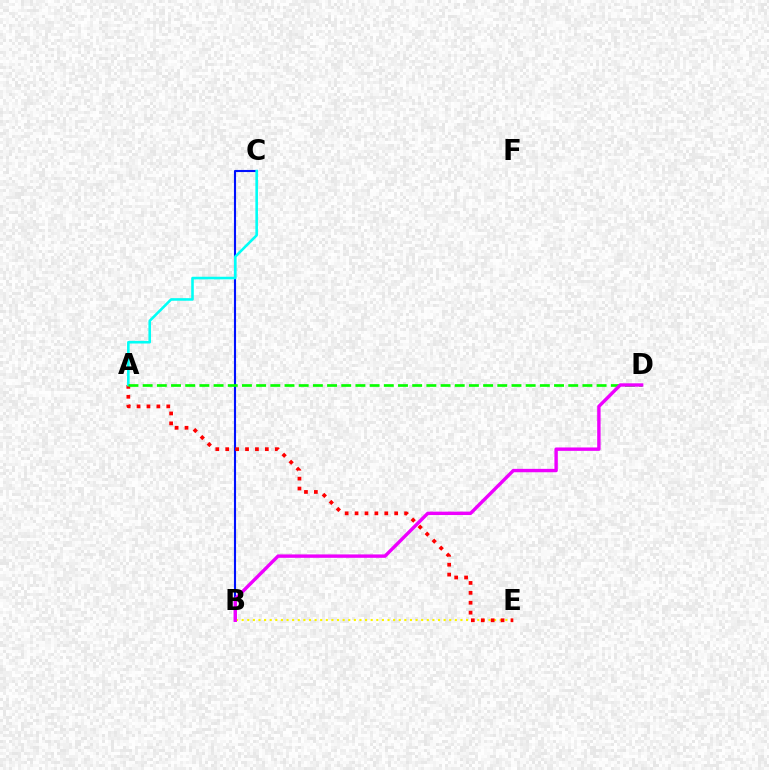{('B', 'C'): [{'color': '#0010ff', 'line_style': 'solid', 'thickness': 1.52}], ('B', 'E'): [{'color': '#fcf500', 'line_style': 'dotted', 'thickness': 1.52}], ('A', 'E'): [{'color': '#ff0000', 'line_style': 'dotted', 'thickness': 2.69}], ('A', 'C'): [{'color': '#00fff6', 'line_style': 'solid', 'thickness': 1.87}], ('A', 'D'): [{'color': '#08ff00', 'line_style': 'dashed', 'thickness': 1.93}], ('B', 'D'): [{'color': '#ee00ff', 'line_style': 'solid', 'thickness': 2.44}]}